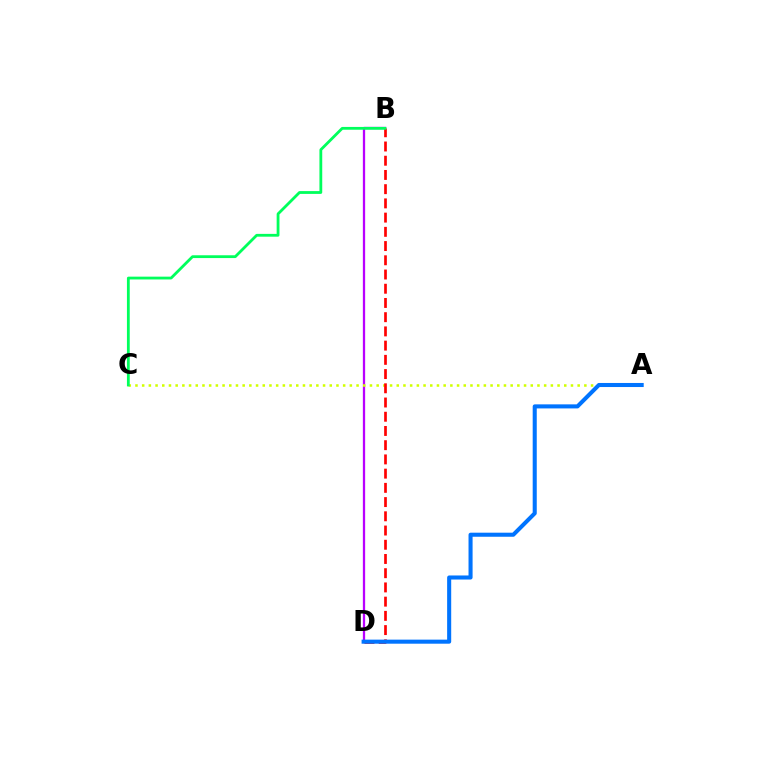{('B', 'D'): [{'color': '#b900ff', 'line_style': 'solid', 'thickness': 1.64}, {'color': '#ff0000', 'line_style': 'dashed', 'thickness': 1.93}], ('A', 'C'): [{'color': '#d1ff00', 'line_style': 'dotted', 'thickness': 1.82}], ('B', 'C'): [{'color': '#00ff5c', 'line_style': 'solid', 'thickness': 2.02}], ('A', 'D'): [{'color': '#0074ff', 'line_style': 'solid', 'thickness': 2.92}]}